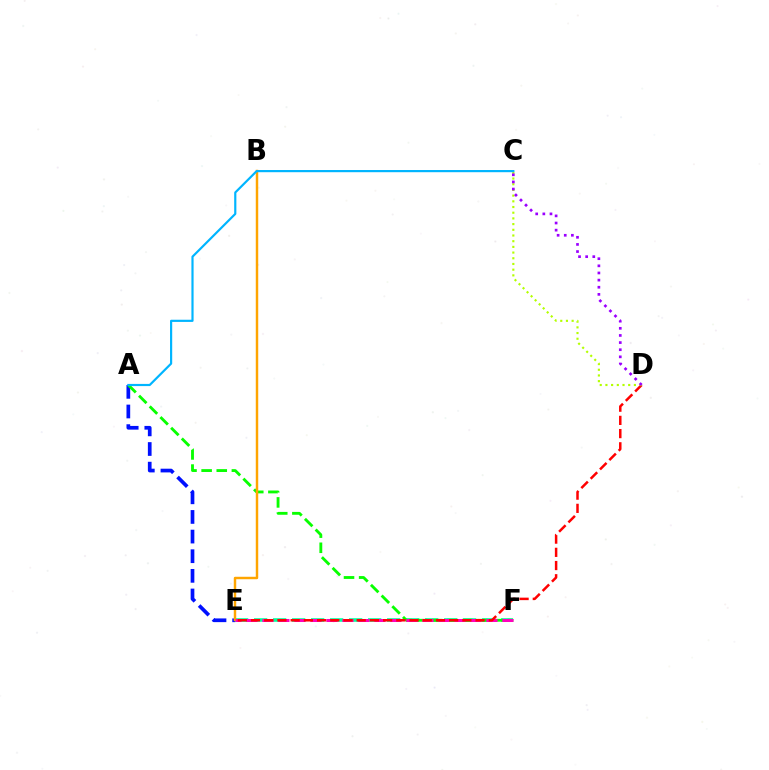{('E', 'F'): [{'color': '#00ff9d', 'line_style': 'dashed', 'thickness': 2.58}, {'color': '#ff00bd', 'line_style': 'dashed', 'thickness': 2.17}], ('A', 'E'): [{'color': '#0010ff', 'line_style': 'dashed', 'thickness': 2.67}], ('A', 'F'): [{'color': '#08ff00', 'line_style': 'dashed', 'thickness': 2.05}], ('B', 'E'): [{'color': '#ffa500', 'line_style': 'solid', 'thickness': 1.76}], ('D', 'E'): [{'color': '#ff0000', 'line_style': 'dashed', 'thickness': 1.79}], ('C', 'D'): [{'color': '#b3ff00', 'line_style': 'dotted', 'thickness': 1.55}, {'color': '#9b00ff', 'line_style': 'dotted', 'thickness': 1.94}], ('A', 'C'): [{'color': '#00b5ff', 'line_style': 'solid', 'thickness': 1.57}]}